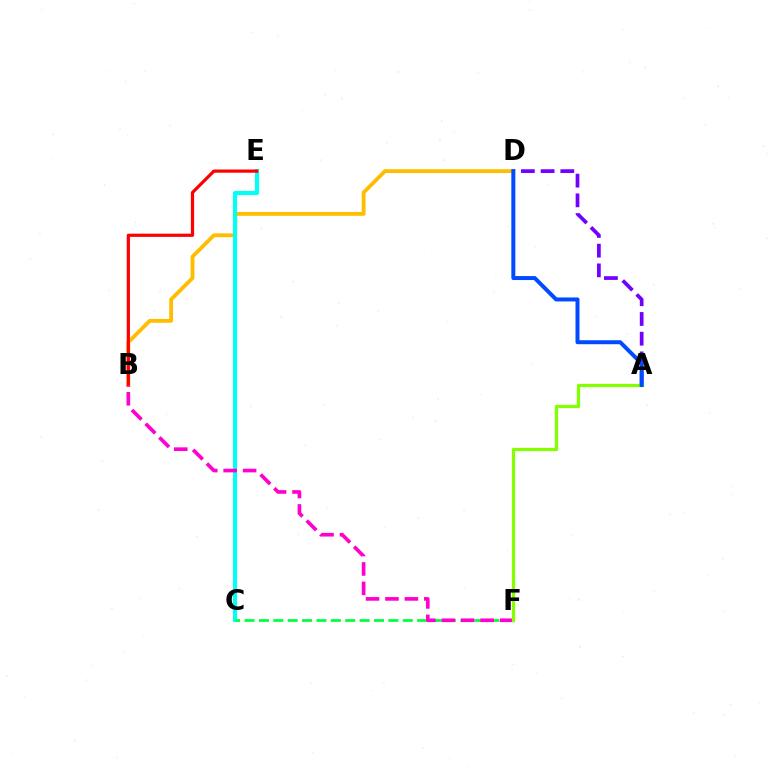{('A', 'D'): [{'color': '#7200ff', 'line_style': 'dashed', 'thickness': 2.68}, {'color': '#004bff', 'line_style': 'solid', 'thickness': 2.86}], ('B', 'D'): [{'color': '#ffbd00', 'line_style': 'solid', 'thickness': 2.76}], ('C', 'E'): [{'color': '#00fff6', 'line_style': 'solid', 'thickness': 2.95}], ('B', 'E'): [{'color': '#ff0000', 'line_style': 'solid', 'thickness': 2.31}], ('C', 'F'): [{'color': '#00ff39', 'line_style': 'dashed', 'thickness': 1.95}], ('B', 'F'): [{'color': '#ff00cf', 'line_style': 'dashed', 'thickness': 2.64}], ('A', 'F'): [{'color': '#84ff00', 'line_style': 'solid', 'thickness': 2.33}]}